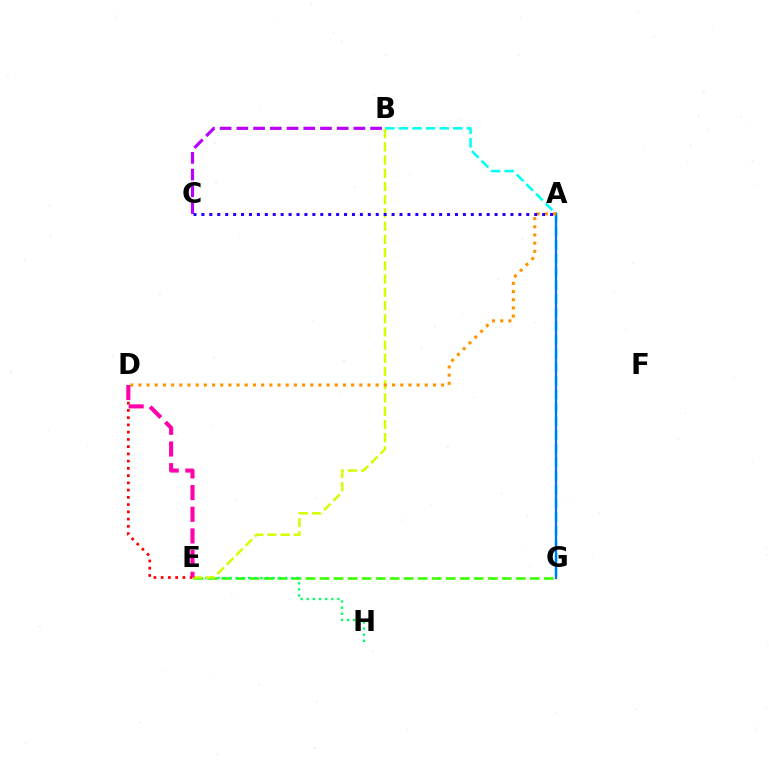{('E', 'G'): [{'color': '#3dff00', 'line_style': 'dashed', 'thickness': 1.9}], ('D', 'E'): [{'color': '#ff0000', 'line_style': 'dotted', 'thickness': 1.97}, {'color': '#ff00ac', 'line_style': 'dashed', 'thickness': 2.94}], ('B', 'G'): [{'color': '#00fff6', 'line_style': 'dashed', 'thickness': 1.85}], ('E', 'H'): [{'color': '#00ff5c', 'line_style': 'dotted', 'thickness': 1.67}], ('A', 'G'): [{'color': '#0074ff', 'line_style': 'solid', 'thickness': 1.64}], ('B', 'E'): [{'color': '#d1ff00', 'line_style': 'dashed', 'thickness': 1.8}], ('A', 'D'): [{'color': '#ff9400', 'line_style': 'dotted', 'thickness': 2.22}], ('B', 'C'): [{'color': '#b900ff', 'line_style': 'dashed', 'thickness': 2.27}], ('A', 'C'): [{'color': '#2500ff', 'line_style': 'dotted', 'thickness': 2.15}]}